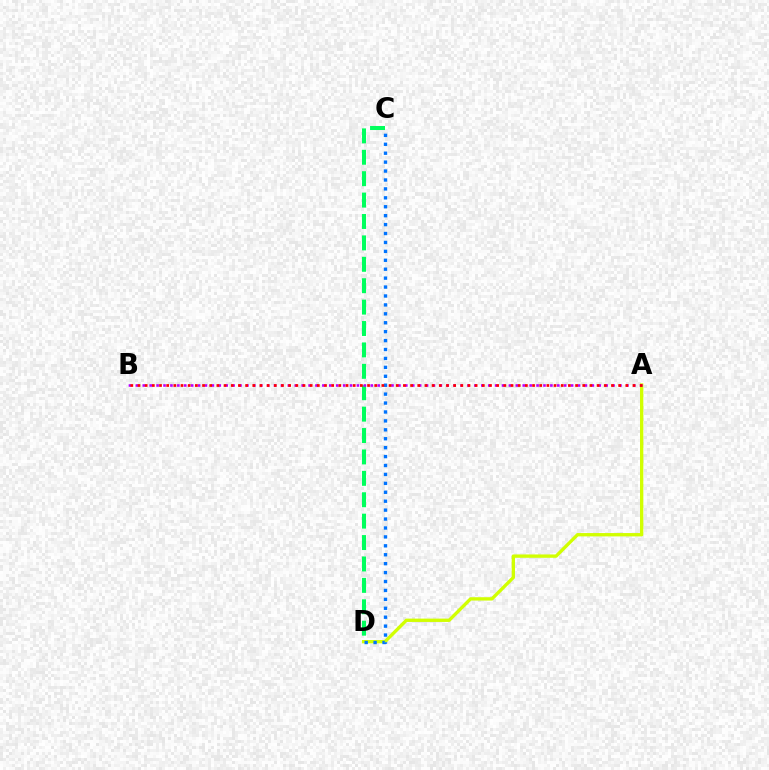{('A', 'D'): [{'color': '#d1ff00', 'line_style': 'solid', 'thickness': 2.4}], ('C', 'D'): [{'color': '#00ff5c', 'line_style': 'dashed', 'thickness': 2.91}, {'color': '#0074ff', 'line_style': 'dotted', 'thickness': 2.42}], ('A', 'B'): [{'color': '#b900ff', 'line_style': 'dotted', 'thickness': 1.88}, {'color': '#ff0000', 'line_style': 'dotted', 'thickness': 1.95}]}